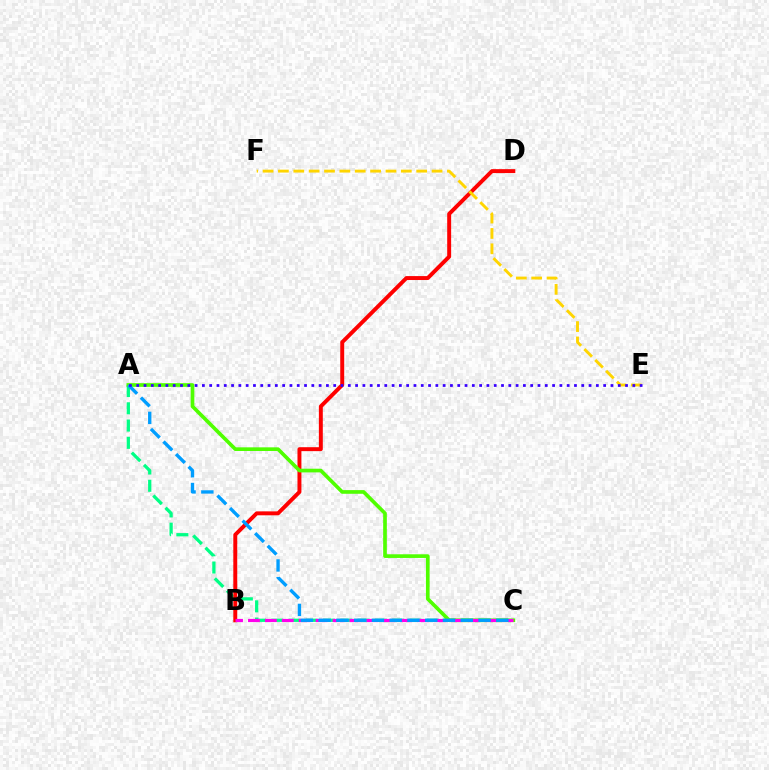{('A', 'C'): [{'color': '#00ff86', 'line_style': 'dashed', 'thickness': 2.35}, {'color': '#4fff00', 'line_style': 'solid', 'thickness': 2.64}, {'color': '#009eff', 'line_style': 'dashed', 'thickness': 2.41}], ('B', 'D'): [{'color': '#ff0000', 'line_style': 'solid', 'thickness': 2.83}], ('B', 'C'): [{'color': '#ff00ed', 'line_style': 'dashed', 'thickness': 2.3}], ('E', 'F'): [{'color': '#ffd500', 'line_style': 'dashed', 'thickness': 2.09}], ('A', 'E'): [{'color': '#3700ff', 'line_style': 'dotted', 'thickness': 1.98}]}